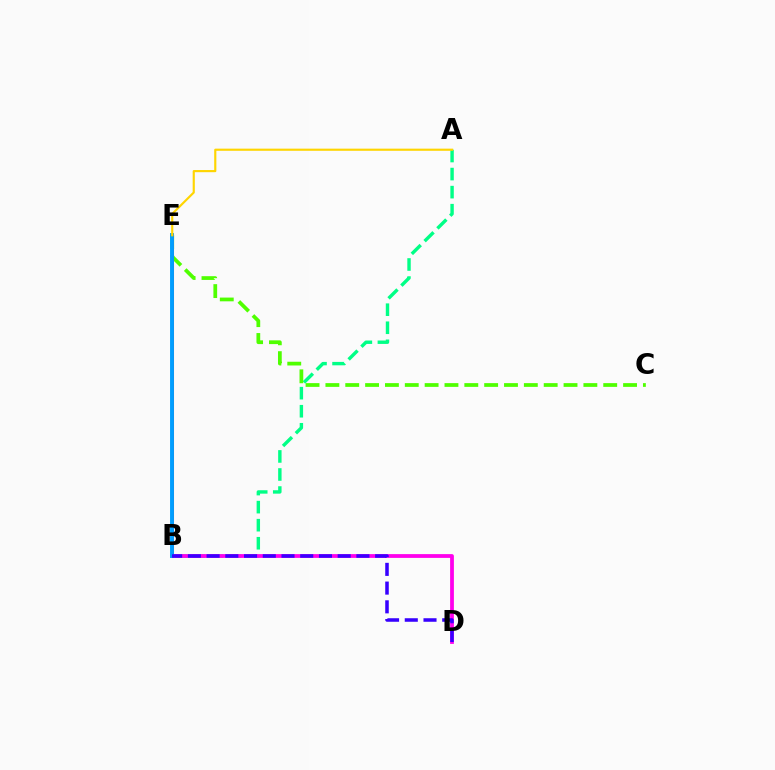{('A', 'B'): [{'color': '#00ff86', 'line_style': 'dashed', 'thickness': 2.45}], ('C', 'E'): [{'color': '#4fff00', 'line_style': 'dashed', 'thickness': 2.7}], ('B', 'E'): [{'color': '#ff0000', 'line_style': 'solid', 'thickness': 2.18}, {'color': '#009eff', 'line_style': 'solid', 'thickness': 2.81}], ('B', 'D'): [{'color': '#ff00ed', 'line_style': 'solid', 'thickness': 2.72}, {'color': '#3700ff', 'line_style': 'dashed', 'thickness': 2.54}], ('A', 'E'): [{'color': '#ffd500', 'line_style': 'solid', 'thickness': 1.54}]}